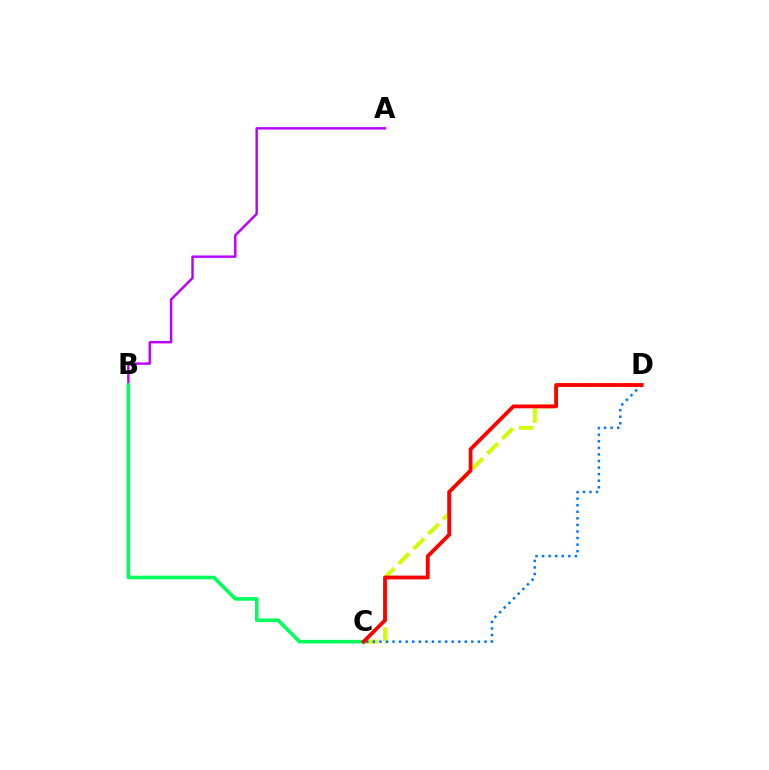{('C', 'D'): [{'color': '#d1ff00', 'line_style': 'dashed', 'thickness': 2.85}, {'color': '#0074ff', 'line_style': 'dotted', 'thickness': 1.78}, {'color': '#ff0000', 'line_style': 'solid', 'thickness': 2.74}], ('A', 'B'): [{'color': '#b900ff', 'line_style': 'solid', 'thickness': 1.75}], ('B', 'C'): [{'color': '#00ff5c', 'line_style': 'solid', 'thickness': 2.59}]}